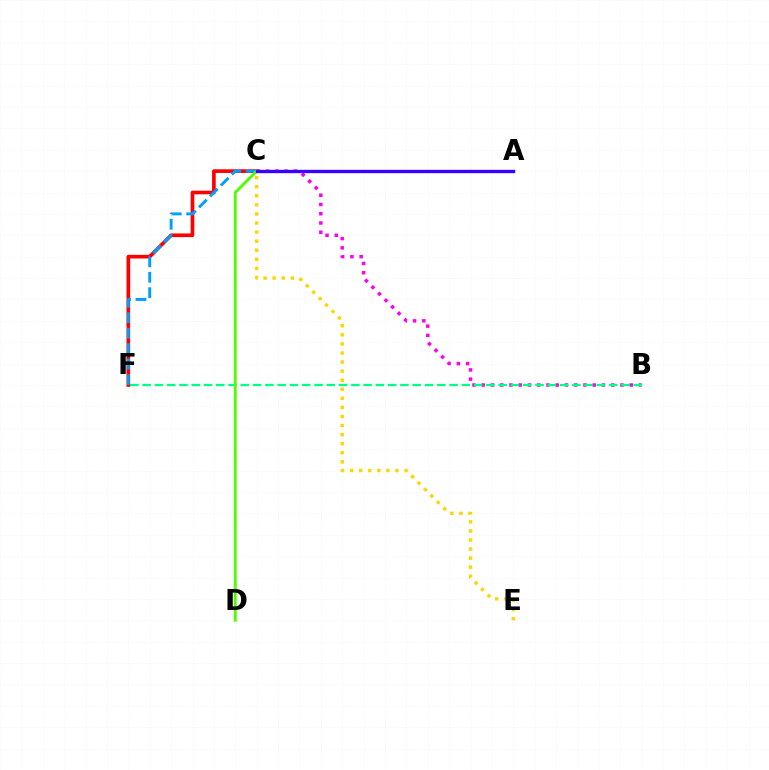{('B', 'C'): [{'color': '#ff00ed', 'line_style': 'dotted', 'thickness': 2.51}], ('C', 'E'): [{'color': '#ffd500', 'line_style': 'dotted', 'thickness': 2.46}], ('B', 'F'): [{'color': '#00ff86', 'line_style': 'dashed', 'thickness': 1.67}], ('C', 'F'): [{'color': '#ff0000', 'line_style': 'solid', 'thickness': 2.64}, {'color': '#009eff', 'line_style': 'dashed', 'thickness': 2.1}], ('C', 'D'): [{'color': '#4fff00', 'line_style': 'solid', 'thickness': 2.09}], ('A', 'C'): [{'color': '#3700ff', 'line_style': 'solid', 'thickness': 2.42}]}